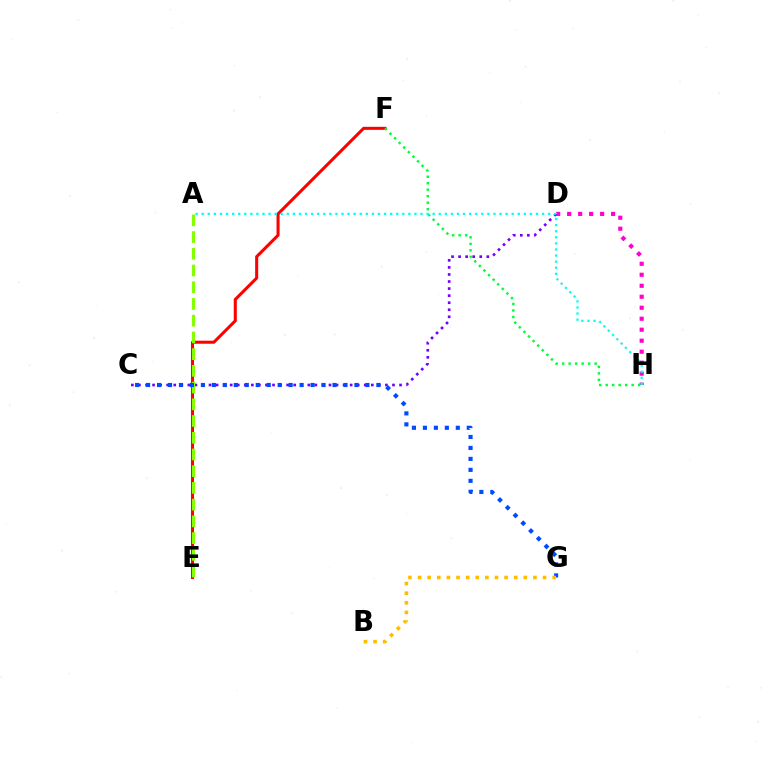{('D', 'H'): [{'color': '#ff00cf', 'line_style': 'dotted', 'thickness': 2.99}], ('E', 'F'): [{'color': '#ff0000', 'line_style': 'solid', 'thickness': 2.2}], ('C', 'D'): [{'color': '#7200ff', 'line_style': 'dotted', 'thickness': 1.92}], ('A', 'E'): [{'color': '#84ff00', 'line_style': 'dashed', 'thickness': 2.27}], ('C', 'G'): [{'color': '#004bff', 'line_style': 'dotted', 'thickness': 2.98}], ('F', 'H'): [{'color': '#00ff39', 'line_style': 'dotted', 'thickness': 1.76}], ('A', 'H'): [{'color': '#00fff6', 'line_style': 'dotted', 'thickness': 1.65}], ('B', 'G'): [{'color': '#ffbd00', 'line_style': 'dotted', 'thickness': 2.61}]}